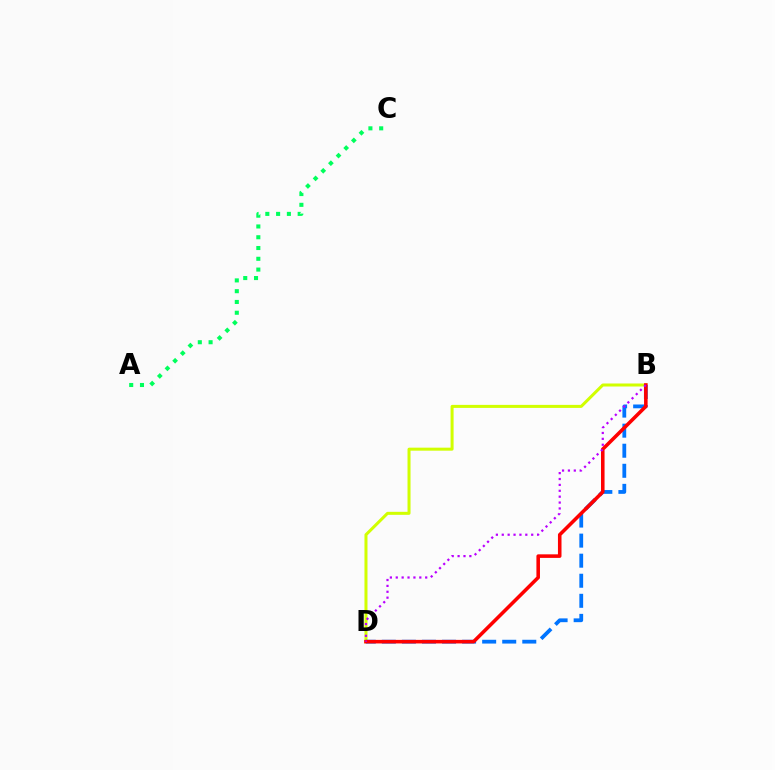{('B', 'D'): [{'color': '#d1ff00', 'line_style': 'solid', 'thickness': 2.17}, {'color': '#0074ff', 'line_style': 'dashed', 'thickness': 2.73}, {'color': '#ff0000', 'line_style': 'solid', 'thickness': 2.56}, {'color': '#b900ff', 'line_style': 'dotted', 'thickness': 1.6}], ('A', 'C'): [{'color': '#00ff5c', 'line_style': 'dotted', 'thickness': 2.93}]}